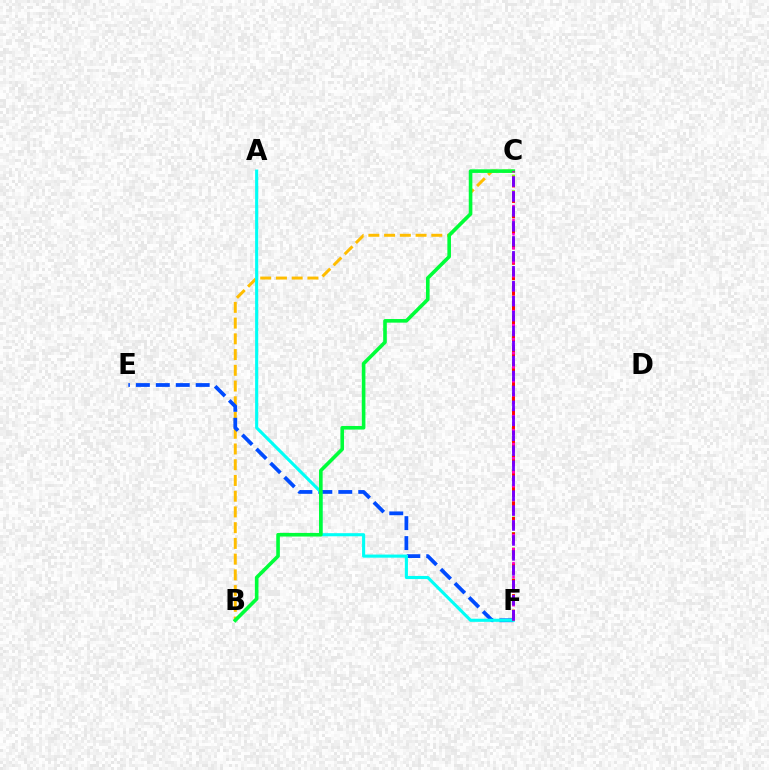{('C', 'F'): [{'color': '#84ff00', 'line_style': 'dotted', 'thickness': 2.11}, {'color': '#ff0000', 'line_style': 'dashed', 'thickness': 2.1}, {'color': '#ff00cf', 'line_style': 'dotted', 'thickness': 1.9}, {'color': '#7200ff', 'line_style': 'dashed', 'thickness': 2.03}], ('B', 'C'): [{'color': '#ffbd00', 'line_style': 'dashed', 'thickness': 2.14}, {'color': '#00ff39', 'line_style': 'solid', 'thickness': 2.6}], ('E', 'F'): [{'color': '#004bff', 'line_style': 'dashed', 'thickness': 2.71}], ('A', 'F'): [{'color': '#00fff6', 'line_style': 'solid', 'thickness': 2.24}]}